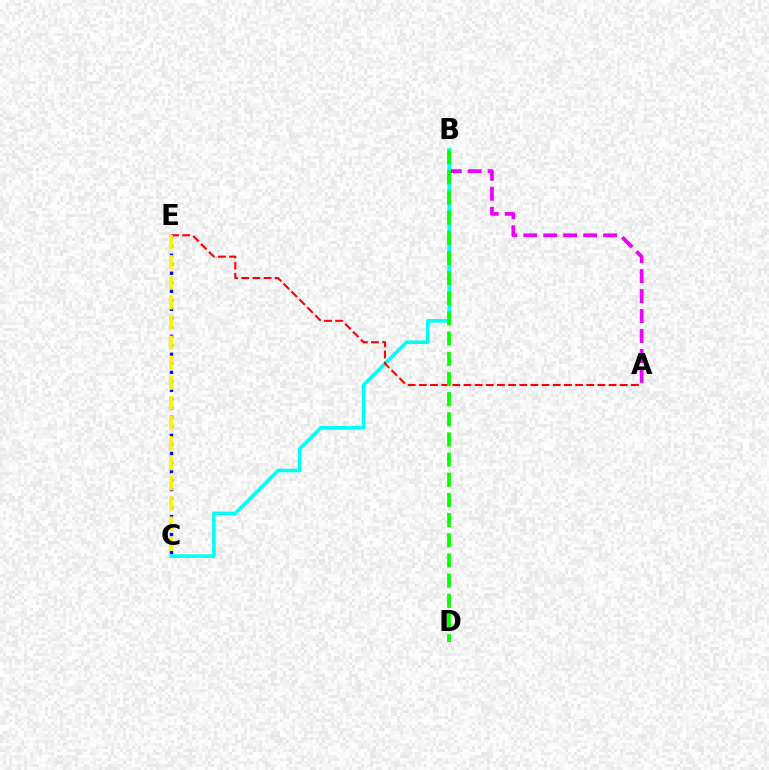{('A', 'B'): [{'color': '#ee00ff', 'line_style': 'dashed', 'thickness': 2.71}], ('C', 'E'): [{'color': '#0010ff', 'line_style': 'dotted', 'thickness': 2.45}, {'color': '#fcf500', 'line_style': 'dashed', 'thickness': 2.73}], ('B', 'C'): [{'color': '#00fff6', 'line_style': 'solid', 'thickness': 2.58}], ('A', 'E'): [{'color': '#ff0000', 'line_style': 'dashed', 'thickness': 1.52}], ('B', 'D'): [{'color': '#08ff00', 'line_style': 'dashed', 'thickness': 2.74}]}